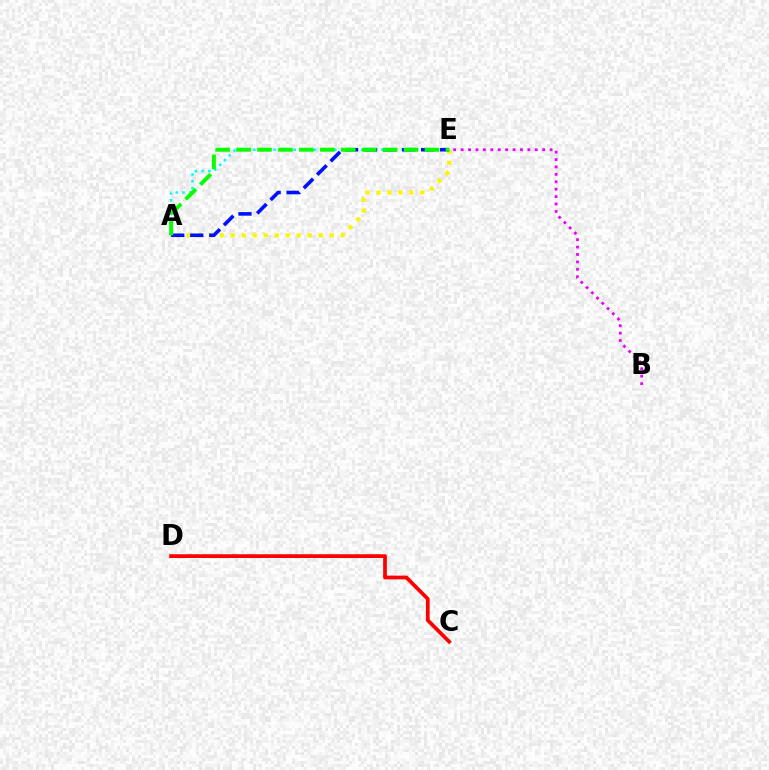{('B', 'E'): [{'color': '#ee00ff', 'line_style': 'dotted', 'thickness': 2.01}], ('A', 'E'): [{'color': '#00fff6', 'line_style': 'dotted', 'thickness': 1.83}, {'color': '#fcf500', 'line_style': 'dotted', 'thickness': 2.99}, {'color': '#0010ff', 'line_style': 'dashed', 'thickness': 2.58}, {'color': '#08ff00', 'line_style': 'dashed', 'thickness': 2.85}], ('C', 'D'): [{'color': '#ff0000', 'line_style': 'solid', 'thickness': 2.7}]}